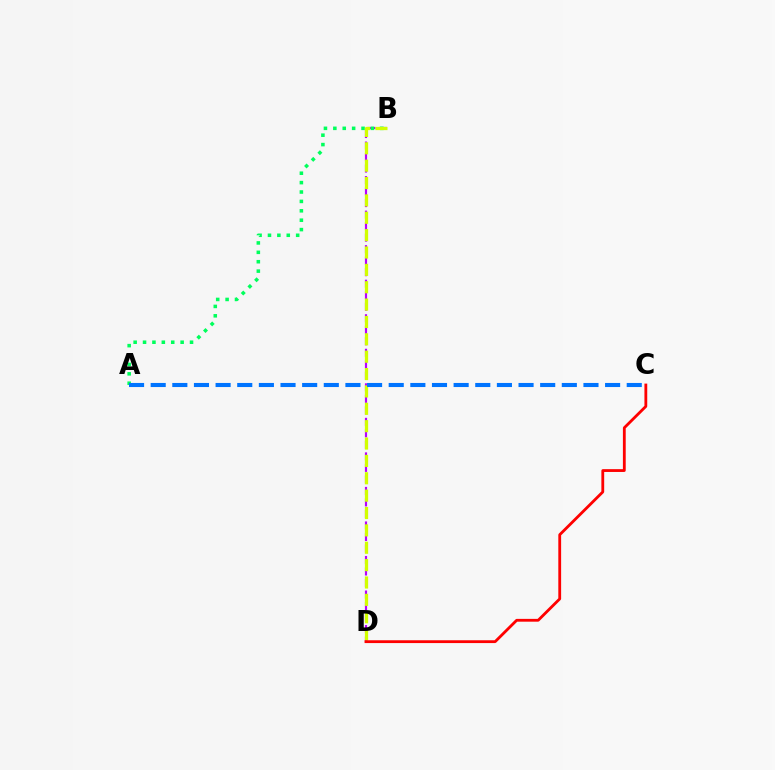{('B', 'D'): [{'color': '#b900ff', 'line_style': 'dashed', 'thickness': 1.56}, {'color': '#d1ff00', 'line_style': 'dashed', 'thickness': 2.36}], ('A', 'B'): [{'color': '#00ff5c', 'line_style': 'dotted', 'thickness': 2.55}], ('C', 'D'): [{'color': '#ff0000', 'line_style': 'solid', 'thickness': 2.02}], ('A', 'C'): [{'color': '#0074ff', 'line_style': 'dashed', 'thickness': 2.94}]}